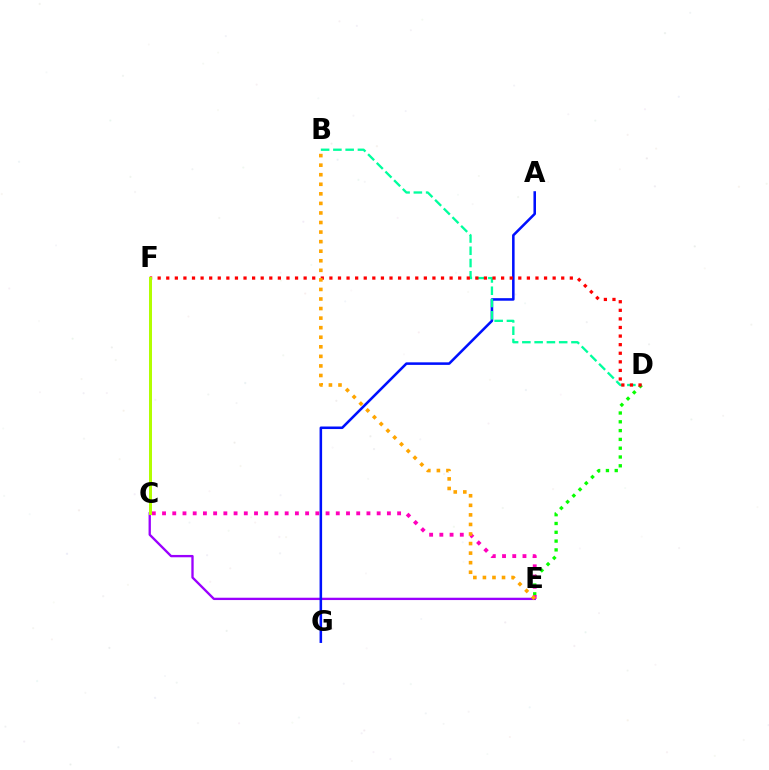{('C', 'E'): [{'color': '#9b00ff', 'line_style': 'solid', 'thickness': 1.68}, {'color': '#ff00bd', 'line_style': 'dotted', 'thickness': 2.78}], ('D', 'E'): [{'color': '#08ff00', 'line_style': 'dotted', 'thickness': 2.39}], ('C', 'F'): [{'color': '#00b5ff', 'line_style': 'solid', 'thickness': 2.04}, {'color': '#b3ff00', 'line_style': 'solid', 'thickness': 2.14}], ('A', 'G'): [{'color': '#0010ff', 'line_style': 'solid', 'thickness': 1.83}], ('B', 'D'): [{'color': '#00ff9d', 'line_style': 'dashed', 'thickness': 1.67}], ('D', 'F'): [{'color': '#ff0000', 'line_style': 'dotted', 'thickness': 2.33}], ('B', 'E'): [{'color': '#ffa500', 'line_style': 'dotted', 'thickness': 2.6}]}